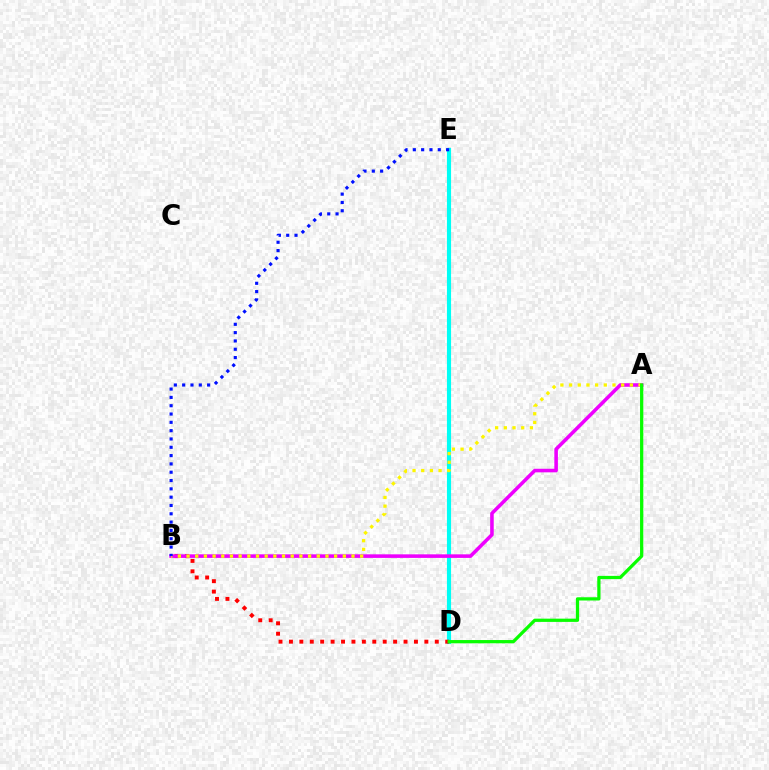{('D', 'E'): [{'color': '#00fff6', 'line_style': 'solid', 'thickness': 2.97}], ('B', 'D'): [{'color': '#ff0000', 'line_style': 'dotted', 'thickness': 2.83}], ('A', 'B'): [{'color': '#ee00ff', 'line_style': 'solid', 'thickness': 2.57}, {'color': '#fcf500', 'line_style': 'dotted', 'thickness': 2.36}], ('B', 'E'): [{'color': '#0010ff', 'line_style': 'dotted', 'thickness': 2.26}], ('A', 'D'): [{'color': '#08ff00', 'line_style': 'solid', 'thickness': 2.34}]}